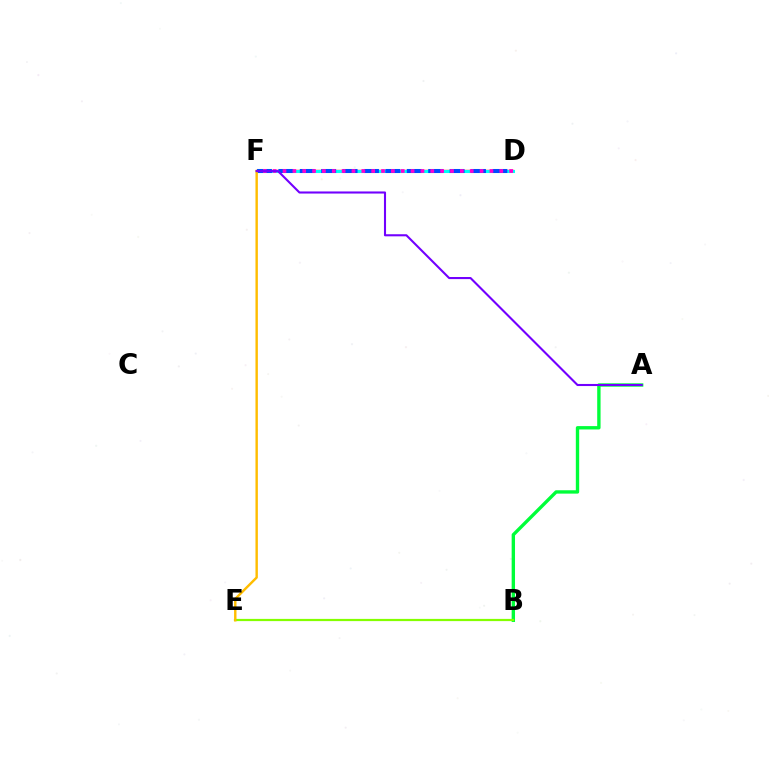{('A', 'B'): [{'color': '#00ff39', 'line_style': 'solid', 'thickness': 2.42}], ('D', 'F'): [{'color': '#ff0000', 'line_style': 'solid', 'thickness': 1.68}, {'color': '#00fff6', 'line_style': 'solid', 'thickness': 2.2}, {'color': '#004bff', 'line_style': 'dashed', 'thickness': 2.91}, {'color': '#ff00cf', 'line_style': 'dotted', 'thickness': 2.68}], ('B', 'E'): [{'color': '#84ff00', 'line_style': 'solid', 'thickness': 1.6}], ('E', 'F'): [{'color': '#ffbd00', 'line_style': 'solid', 'thickness': 1.74}], ('A', 'F'): [{'color': '#7200ff', 'line_style': 'solid', 'thickness': 1.51}]}